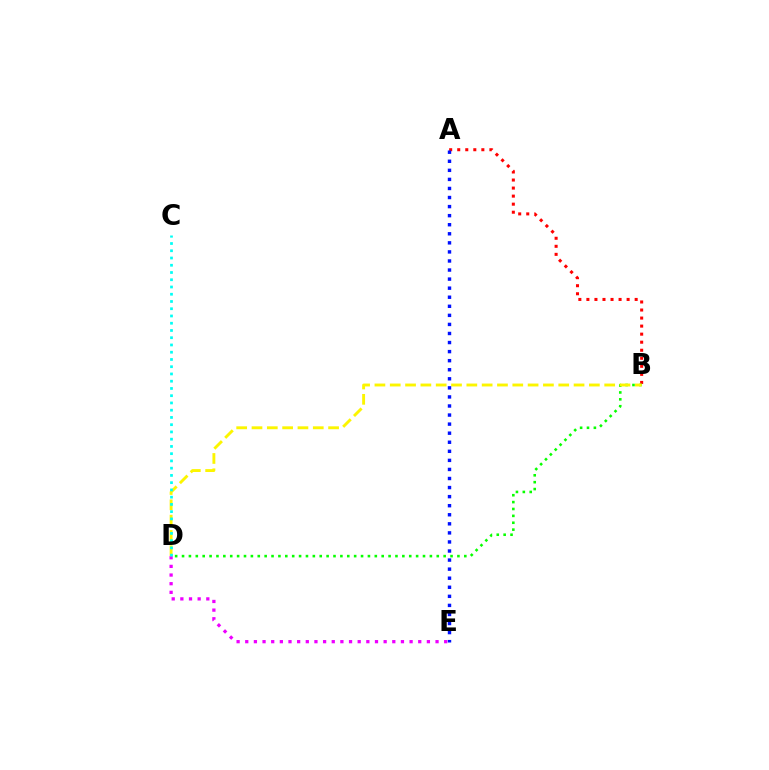{('D', 'E'): [{'color': '#ee00ff', 'line_style': 'dotted', 'thickness': 2.35}], ('A', 'B'): [{'color': '#ff0000', 'line_style': 'dotted', 'thickness': 2.19}], ('B', 'D'): [{'color': '#08ff00', 'line_style': 'dotted', 'thickness': 1.87}, {'color': '#fcf500', 'line_style': 'dashed', 'thickness': 2.08}], ('C', 'D'): [{'color': '#00fff6', 'line_style': 'dotted', 'thickness': 1.97}], ('A', 'E'): [{'color': '#0010ff', 'line_style': 'dotted', 'thickness': 2.46}]}